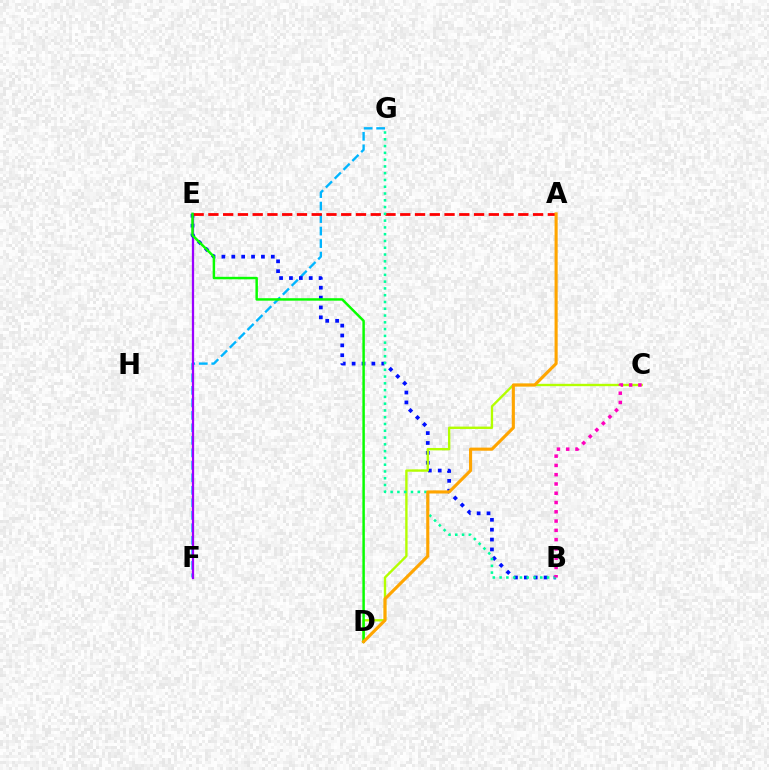{('F', 'G'): [{'color': '#00b5ff', 'line_style': 'dashed', 'thickness': 1.7}], ('E', 'F'): [{'color': '#9b00ff', 'line_style': 'solid', 'thickness': 1.63}], ('B', 'E'): [{'color': '#0010ff', 'line_style': 'dotted', 'thickness': 2.68}], ('C', 'D'): [{'color': '#b3ff00', 'line_style': 'solid', 'thickness': 1.7}], ('A', 'E'): [{'color': '#ff0000', 'line_style': 'dashed', 'thickness': 2.0}], ('D', 'E'): [{'color': '#08ff00', 'line_style': 'solid', 'thickness': 1.78}], ('B', 'G'): [{'color': '#00ff9d', 'line_style': 'dotted', 'thickness': 1.84}], ('A', 'D'): [{'color': '#ffa500', 'line_style': 'solid', 'thickness': 2.24}], ('B', 'C'): [{'color': '#ff00bd', 'line_style': 'dotted', 'thickness': 2.52}]}